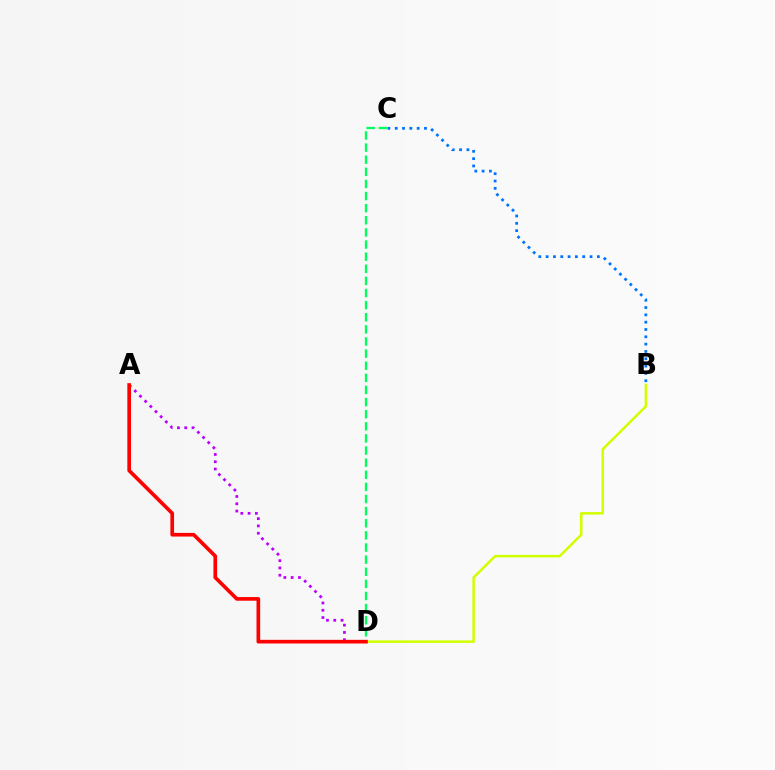{('C', 'D'): [{'color': '#00ff5c', 'line_style': 'dashed', 'thickness': 1.65}], ('B', 'D'): [{'color': '#d1ff00', 'line_style': 'solid', 'thickness': 1.81}], ('B', 'C'): [{'color': '#0074ff', 'line_style': 'dotted', 'thickness': 1.99}], ('A', 'D'): [{'color': '#b900ff', 'line_style': 'dotted', 'thickness': 1.98}, {'color': '#ff0000', 'line_style': 'solid', 'thickness': 2.63}]}